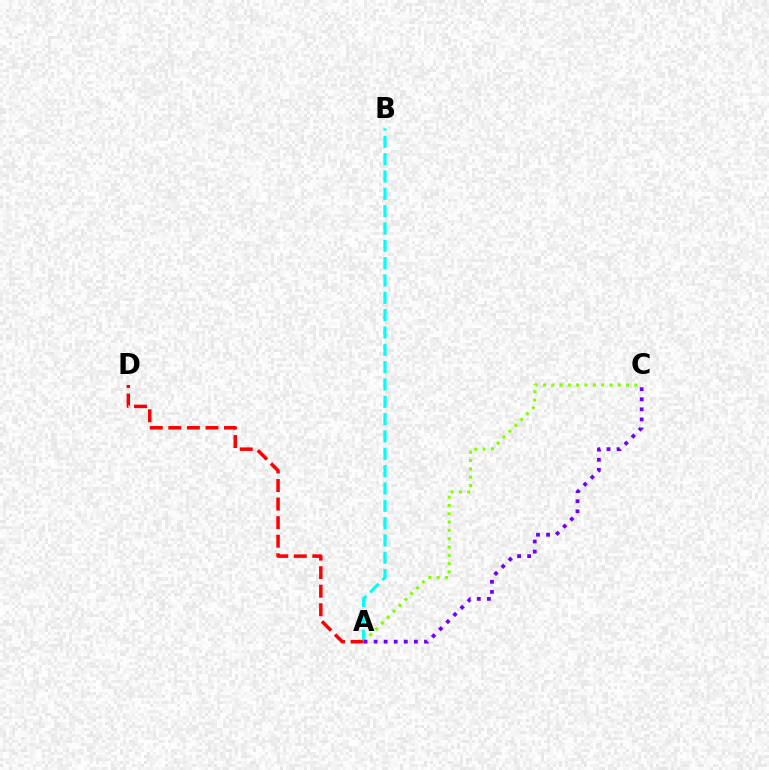{('A', 'B'): [{'color': '#00fff6', 'line_style': 'dashed', 'thickness': 2.35}], ('A', 'D'): [{'color': '#ff0000', 'line_style': 'dashed', 'thickness': 2.52}], ('A', 'C'): [{'color': '#84ff00', 'line_style': 'dotted', 'thickness': 2.25}, {'color': '#7200ff', 'line_style': 'dotted', 'thickness': 2.74}]}